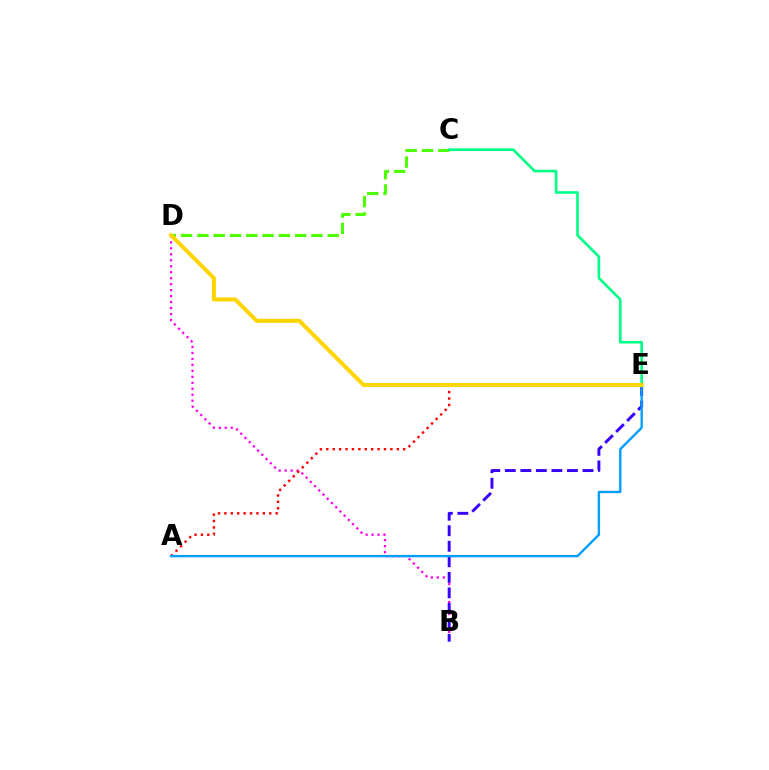{('C', 'D'): [{'color': '#4fff00', 'line_style': 'dashed', 'thickness': 2.21}], ('B', 'D'): [{'color': '#ff00ed', 'line_style': 'dotted', 'thickness': 1.62}], ('B', 'E'): [{'color': '#3700ff', 'line_style': 'dashed', 'thickness': 2.11}], ('A', 'E'): [{'color': '#ff0000', 'line_style': 'dotted', 'thickness': 1.74}, {'color': '#009eff', 'line_style': 'solid', 'thickness': 1.72}], ('C', 'E'): [{'color': '#00ff86', 'line_style': 'solid', 'thickness': 1.89}], ('D', 'E'): [{'color': '#ffd500', 'line_style': 'solid', 'thickness': 2.89}]}